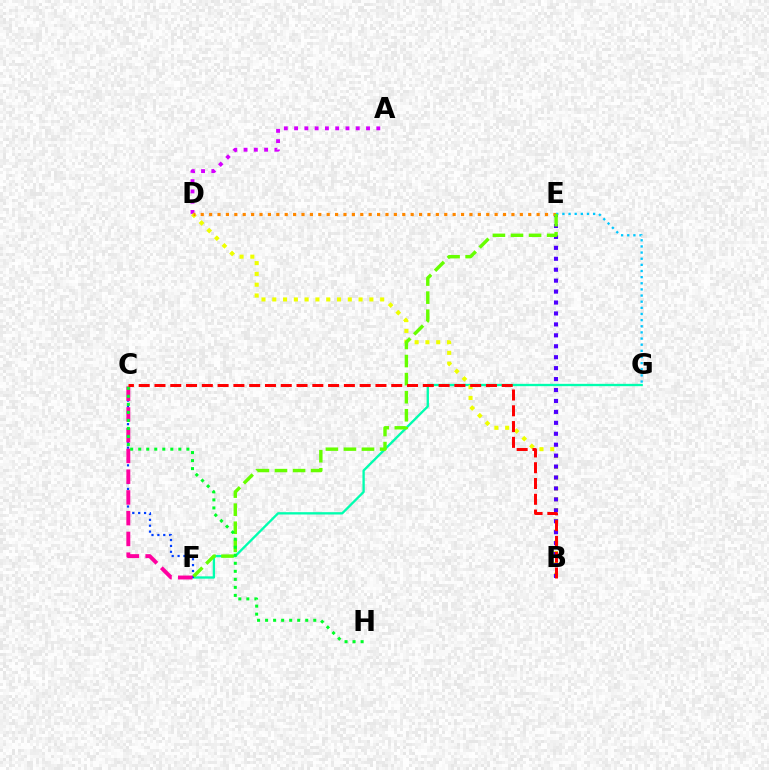{('F', 'G'): [{'color': '#00ffaf', 'line_style': 'solid', 'thickness': 1.67}], ('C', 'F'): [{'color': '#003fff', 'line_style': 'dotted', 'thickness': 1.6}, {'color': '#ff00a0', 'line_style': 'dashed', 'thickness': 2.82}], ('A', 'D'): [{'color': '#d600ff', 'line_style': 'dotted', 'thickness': 2.79}], ('B', 'D'): [{'color': '#eeff00', 'line_style': 'dotted', 'thickness': 2.93}], ('B', 'E'): [{'color': '#4f00ff', 'line_style': 'dotted', 'thickness': 2.97}], ('D', 'E'): [{'color': '#ff8800', 'line_style': 'dotted', 'thickness': 2.28}], ('E', 'G'): [{'color': '#00c7ff', 'line_style': 'dotted', 'thickness': 1.67}], ('E', 'F'): [{'color': '#66ff00', 'line_style': 'dashed', 'thickness': 2.45}], ('C', 'H'): [{'color': '#00ff27', 'line_style': 'dotted', 'thickness': 2.18}], ('B', 'C'): [{'color': '#ff0000', 'line_style': 'dashed', 'thickness': 2.14}]}